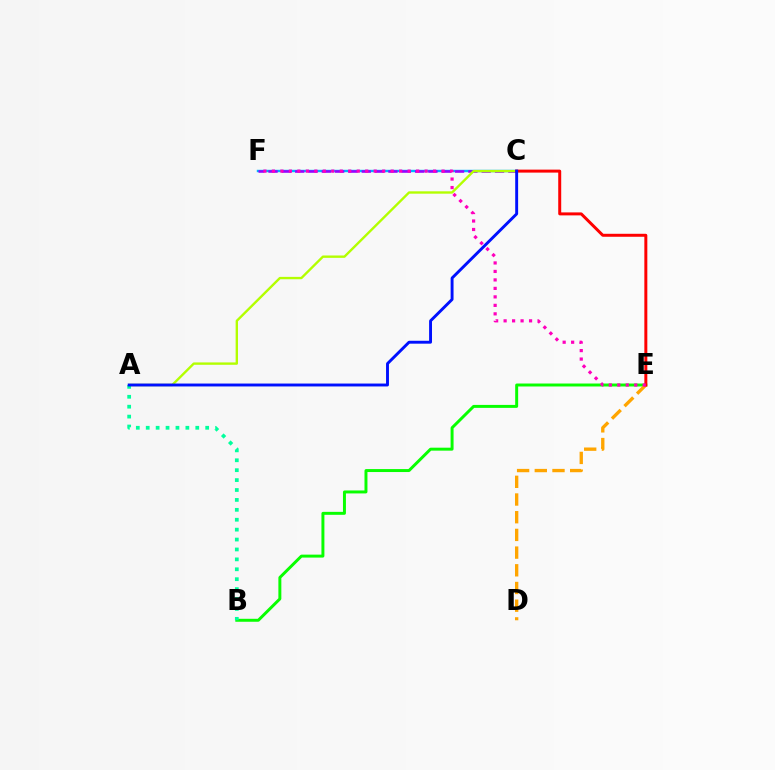{('C', 'F'): [{'color': '#00b5ff', 'line_style': 'solid', 'thickness': 1.74}, {'color': '#9b00ff', 'line_style': 'dashed', 'thickness': 1.81}], ('B', 'E'): [{'color': '#08ff00', 'line_style': 'solid', 'thickness': 2.13}], ('A', 'C'): [{'color': '#b3ff00', 'line_style': 'solid', 'thickness': 1.71}, {'color': '#0010ff', 'line_style': 'solid', 'thickness': 2.09}], ('D', 'E'): [{'color': '#ffa500', 'line_style': 'dashed', 'thickness': 2.4}], ('A', 'B'): [{'color': '#00ff9d', 'line_style': 'dotted', 'thickness': 2.69}], ('C', 'E'): [{'color': '#ff0000', 'line_style': 'solid', 'thickness': 2.15}], ('E', 'F'): [{'color': '#ff00bd', 'line_style': 'dotted', 'thickness': 2.3}]}